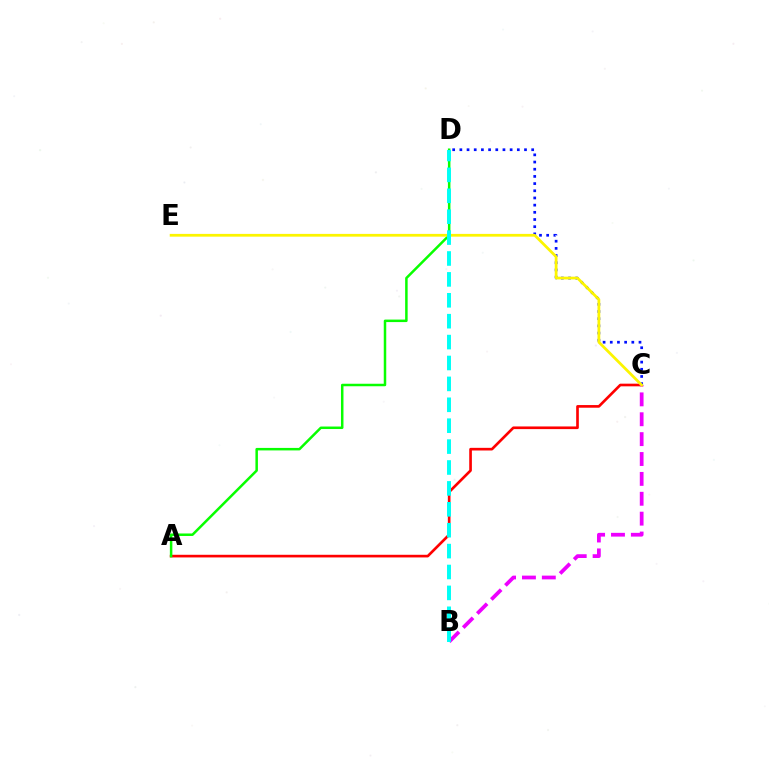{('A', 'C'): [{'color': '#ff0000', 'line_style': 'solid', 'thickness': 1.91}], ('B', 'C'): [{'color': '#ee00ff', 'line_style': 'dashed', 'thickness': 2.7}], ('C', 'D'): [{'color': '#0010ff', 'line_style': 'dotted', 'thickness': 1.95}], ('A', 'D'): [{'color': '#08ff00', 'line_style': 'solid', 'thickness': 1.8}], ('C', 'E'): [{'color': '#fcf500', 'line_style': 'solid', 'thickness': 1.99}], ('B', 'D'): [{'color': '#00fff6', 'line_style': 'dashed', 'thickness': 2.84}]}